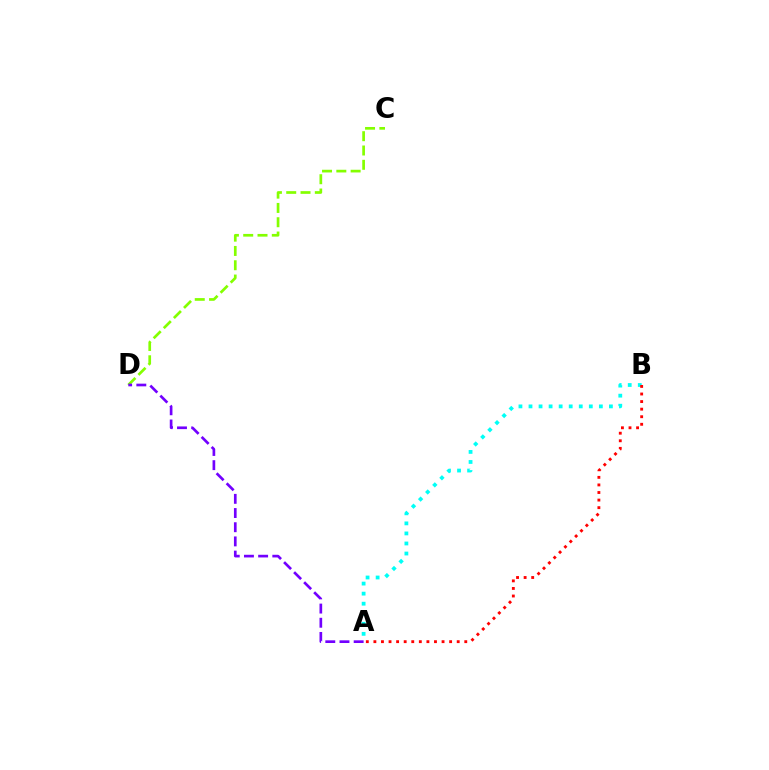{('A', 'B'): [{'color': '#00fff6', 'line_style': 'dotted', 'thickness': 2.73}, {'color': '#ff0000', 'line_style': 'dotted', 'thickness': 2.06}], ('C', 'D'): [{'color': '#84ff00', 'line_style': 'dashed', 'thickness': 1.94}], ('A', 'D'): [{'color': '#7200ff', 'line_style': 'dashed', 'thickness': 1.93}]}